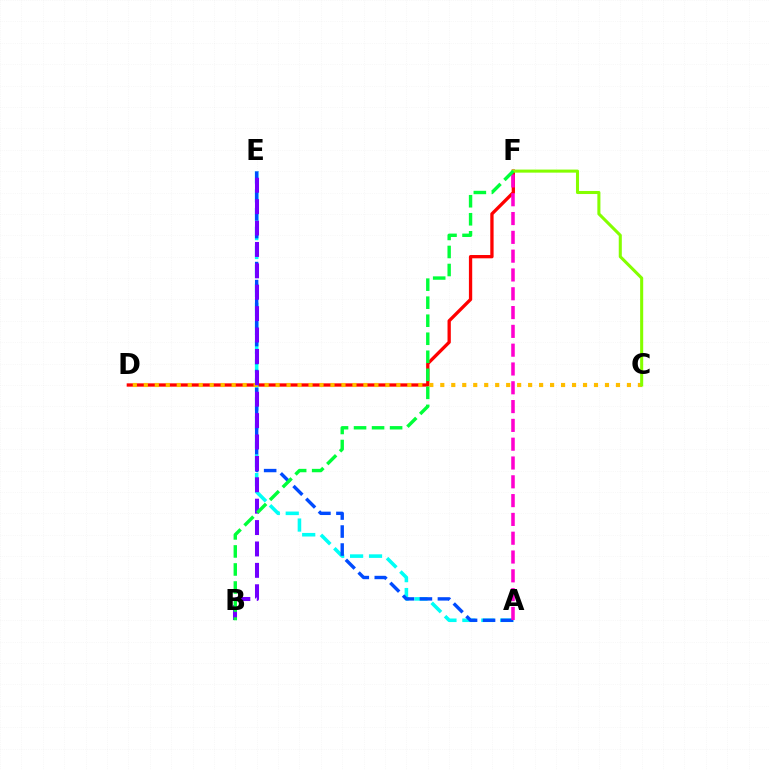{('D', 'F'): [{'color': '#ff0000', 'line_style': 'solid', 'thickness': 2.38}], ('A', 'E'): [{'color': '#00fff6', 'line_style': 'dashed', 'thickness': 2.57}, {'color': '#004bff', 'line_style': 'dashed', 'thickness': 2.45}], ('C', 'D'): [{'color': '#ffbd00', 'line_style': 'dotted', 'thickness': 2.98}], ('B', 'E'): [{'color': '#7200ff', 'line_style': 'dashed', 'thickness': 2.91}], ('C', 'F'): [{'color': '#84ff00', 'line_style': 'solid', 'thickness': 2.2}], ('A', 'F'): [{'color': '#ff00cf', 'line_style': 'dashed', 'thickness': 2.55}], ('B', 'F'): [{'color': '#00ff39', 'line_style': 'dashed', 'thickness': 2.45}]}